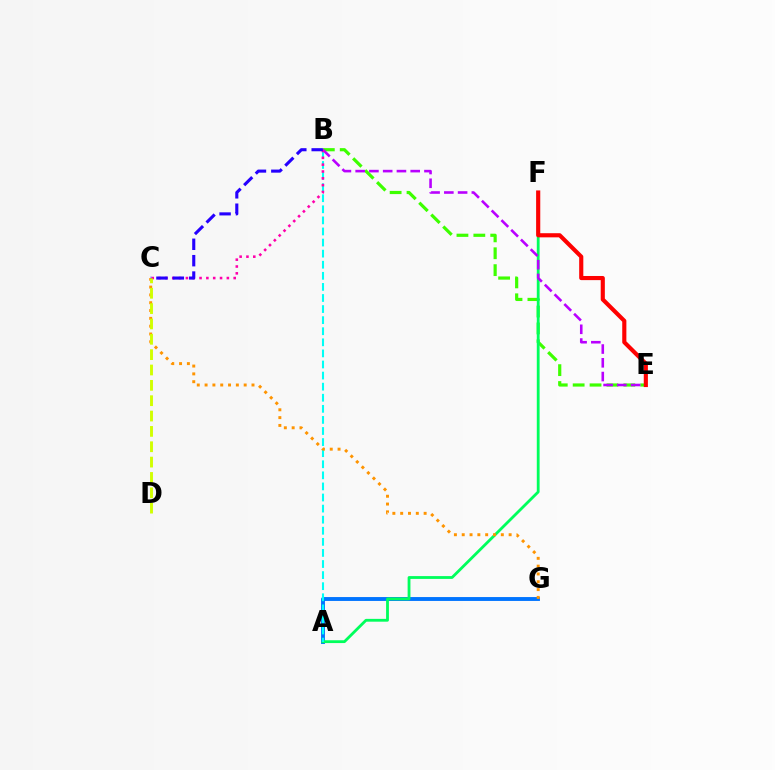{('A', 'G'): [{'color': '#0074ff', 'line_style': 'solid', 'thickness': 2.79}], ('B', 'E'): [{'color': '#3dff00', 'line_style': 'dashed', 'thickness': 2.29}, {'color': '#b900ff', 'line_style': 'dashed', 'thickness': 1.87}], ('A', 'F'): [{'color': '#00ff5c', 'line_style': 'solid', 'thickness': 2.02}], ('A', 'B'): [{'color': '#00fff6', 'line_style': 'dashed', 'thickness': 1.51}], ('B', 'C'): [{'color': '#ff00ac', 'line_style': 'dotted', 'thickness': 1.86}, {'color': '#2500ff', 'line_style': 'dashed', 'thickness': 2.23}], ('E', 'F'): [{'color': '#ff0000', 'line_style': 'solid', 'thickness': 2.97}], ('C', 'G'): [{'color': '#ff9400', 'line_style': 'dotted', 'thickness': 2.12}], ('C', 'D'): [{'color': '#d1ff00', 'line_style': 'dashed', 'thickness': 2.09}]}